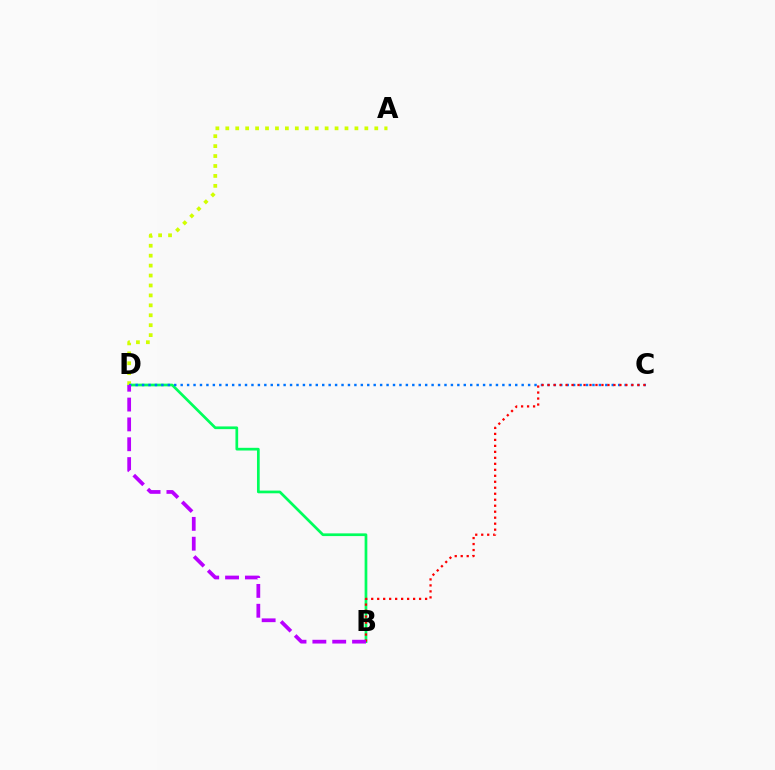{('B', 'D'): [{'color': '#00ff5c', 'line_style': 'solid', 'thickness': 1.95}, {'color': '#b900ff', 'line_style': 'dashed', 'thickness': 2.7}], ('A', 'D'): [{'color': '#d1ff00', 'line_style': 'dotted', 'thickness': 2.7}], ('C', 'D'): [{'color': '#0074ff', 'line_style': 'dotted', 'thickness': 1.75}], ('B', 'C'): [{'color': '#ff0000', 'line_style': 'dotted', 'thickness': 1.63}]}